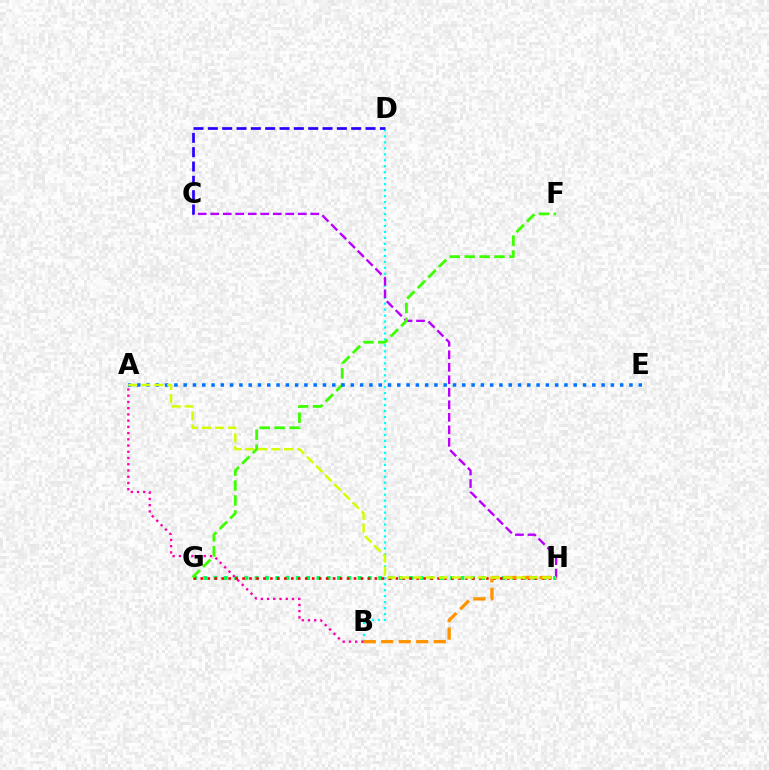{('B', 'D'): [{'color': '#00fff6', 'line_style': 'dotted', 'thickness': 1.62}], ('G', 'H'): [{'color': '#00ff5c', 'line_style': 'dotted', 'thickness': 2.8}, {'color': '#ff0000', 'line_style': 'dotted', 'thickness': 1.89}], ('C', 'H'): [{'color': '#b900ff', 'line_style': 'dashed', 'thickness': 1.7}], ('F', 'G'): [{'color': '#3dff00', 'line_style': 'dashed', 'thickness': 2.03}], ('B', 'H'): [{'color': '#ff9400', 'line_style': 'dashed', 'thickness': 2.38}], ('A', 'E'): [{'color': '#0074ff', 'line_style': 'dotted', 'thickness': 2.52}], ('C', 'D'): [{'color': '#2500ff', 'line_style': 'dashed', 'thickness': 1.95}], ('A', 'B'): [{'color': '#ff00ac', 'line_style': 'dotted', 'thickness': 1.69}], ('A', 'H'): [{'color': '#d1ff00', 'line_style': 'dashed', 'thickness': 1.76}]}